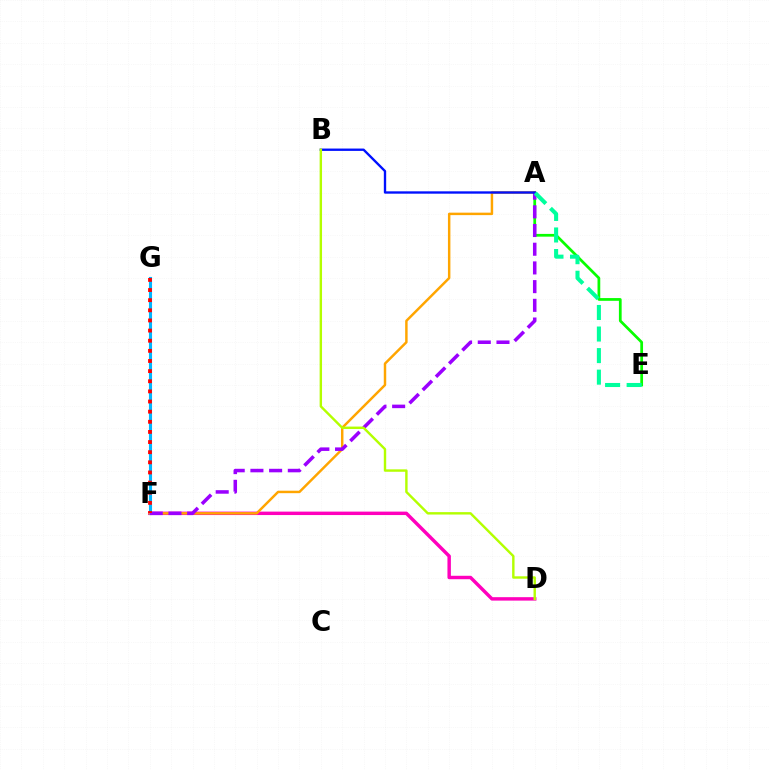{('D', 'F'): [{'color': '#ff00bd', 'line_style': 'solid', 'thickness': 2.47}], ('F', 'G'): [{'color': '#00b5ff', 'line_style': 'solid', 'thickness': 2.24}, {'color': '#ff0000', 'line_style': 'dotted', 'thickness': 2.75}], ('A', 'E'): [{'color': '#08ff00', 'line_style': 'solid', 'thickness': 1.98}, {'color': '#00ff9d', 'line_style': 'dashed', 'thickness': 2.93}], ('A', 'F'): [{'color': '#ffa500', 'line_style': 'solid', 'thickness': 1.77}, {'color': '#9b00ff', 'line_style': 'dashed', 'thickness': 2.54}], ('A', 'B'): [{'color': '#0010ff', 'line_style': 'solid', 'thickness': 1.69}], ('B', 'D'): [{'color': '#b3ff00', 'line_style': 'solid', 'thickness': 1.74}]}